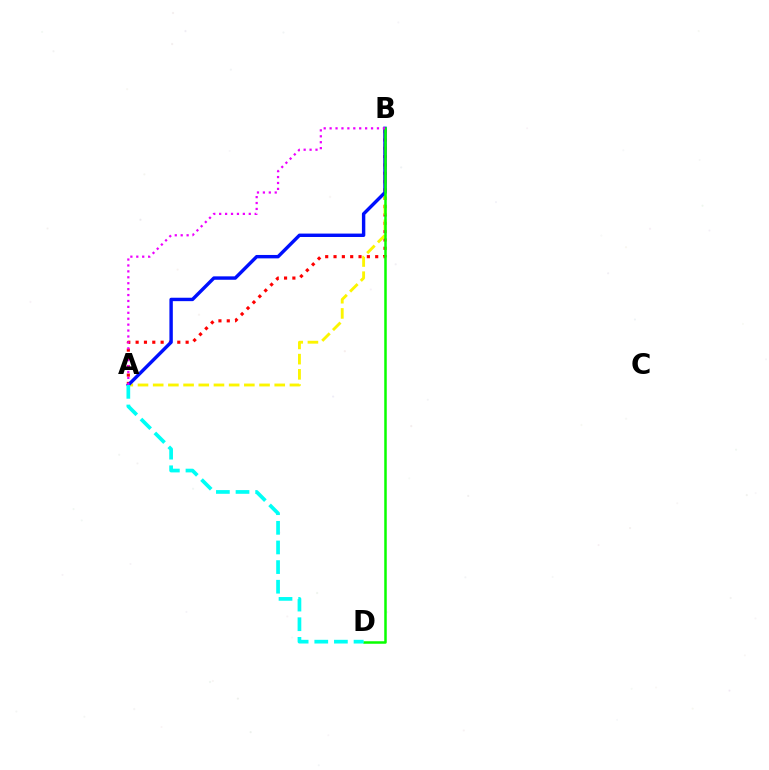{('A', 'B'): [{'color': '#ff0000', 'line_style': 'dotted', 'thickness': 2.26}, {'color': '#fcf500', 'line_style': 'dashed', 'thickness': 2.06}, {'color': '#0010ff', 'line_style': 'solid', 'thickness': 2.46}, {'color': '#ee00ff', 'line_style': 'dotted', 'thickness': 1.61}], ('B', 'D'): [{'color': '#08ff00', 'line_style': 'solid', 'thickness': 1.81}], ('A', 'D'): [{'color': '#00fff6', 'line_style': 'dashed', 'thickness': 2.67}]}